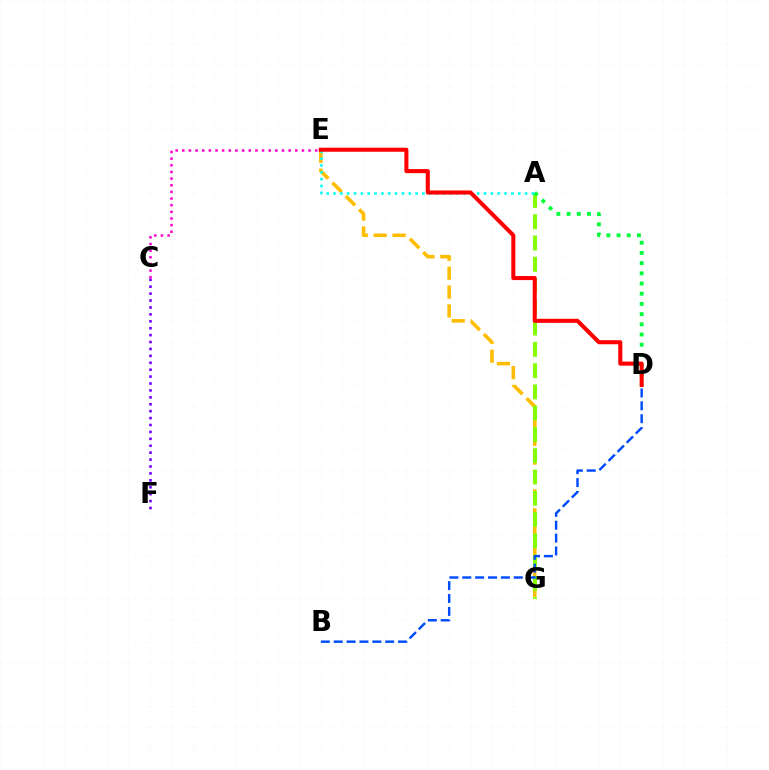{('E', 'G'): [{'color': '#ffbd00', 'line_style': 'dashed', 'thickness': 2.56}], ('A', 'G'): [{'color': '#84ff00', 'line_style': 'dashed', 'thickness': 2.89}], ('C', 'F'): [{'color': '#7200ff', 'line_style': 'dotted', 'thickness': 1.88}], ('A', 'D'): [{'color': '#00ff39', 'line_style': 'dotted', 'thickness': 2.77}], ('B', 'D'): [{'color': '#004bff', 'line_style': 'dashed', 'thickness': 1.75}], ('A', 'E'): [{'color': '#00fff6', 'line_style': 'dotted', 'thickness': 1.86}], ('D', 'E'): [{'color': '#ff0000', 'line_style': 'solid', 'thickness': 2.92}], ('C', 'E'): [{'color': '#ff00cf', 'line_style': 'dotted', 'thickness': 1.81}]}